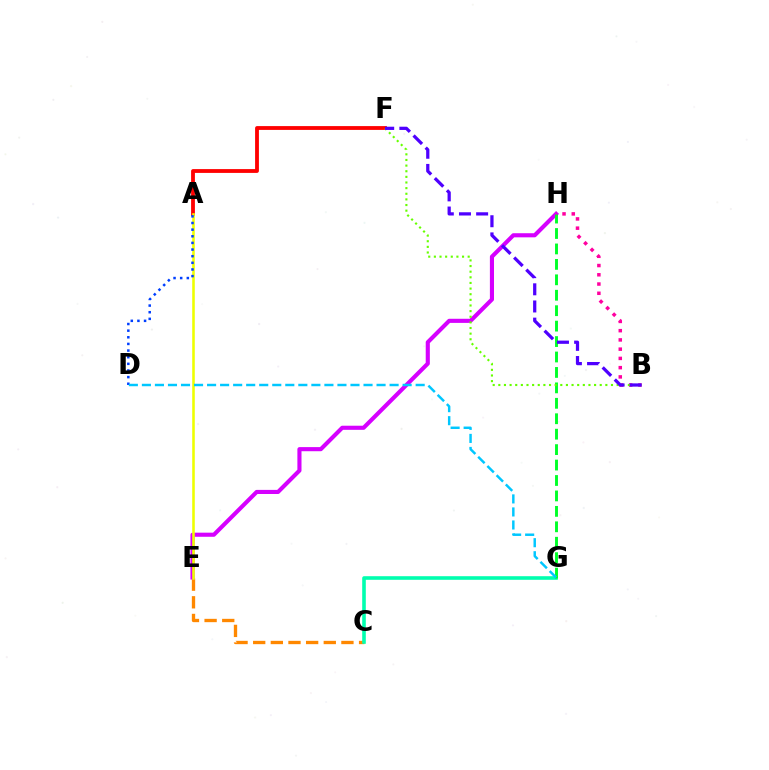{('C', 'E'): [{'color': '#ff8800', 'line_style': 'dashed', 'thickness': 2.4}], ('C', 'G'): [{'color': '#00ffaf', 'line_style': 'solid', 'thickness': 2.6}], ('E', 'H'): [{'color': '#d600ff', 'line_style': 'solid', 'thickness': 2.96}], ('A', 'F'): [{'color': '#ff0000', 'line_style': 'solid', 'thickness': 2.75}], ('G', 'H'): [{'color': '#00ff27', 'line_style': 'dashed', 'thickness': 2.1}], ('A', 'E'): [{'color': '#eeff00', 'line_style': 'solid', 'thickness': 1.86}], ('A', 'D'): [{'color': '#003fff', 'line_style': 'dotted', 'thickness': 1.8}], ('D', 'G'): [{'color': '#00c7ff', 'line_style': 'dashed', 'thickness': 1.77}], ('B', 'H'): [{'color': '#ff00a0', 'line_style': 'dotted', 'thickness': 2.51}], ('B', 'F'): [{'color': '#66ff00', 'line_style': 'dotted', 'thickness': 1.53}, {'color': '#4f00ff', 'line_style': 'dashed', 'thickness': 2.33}]}